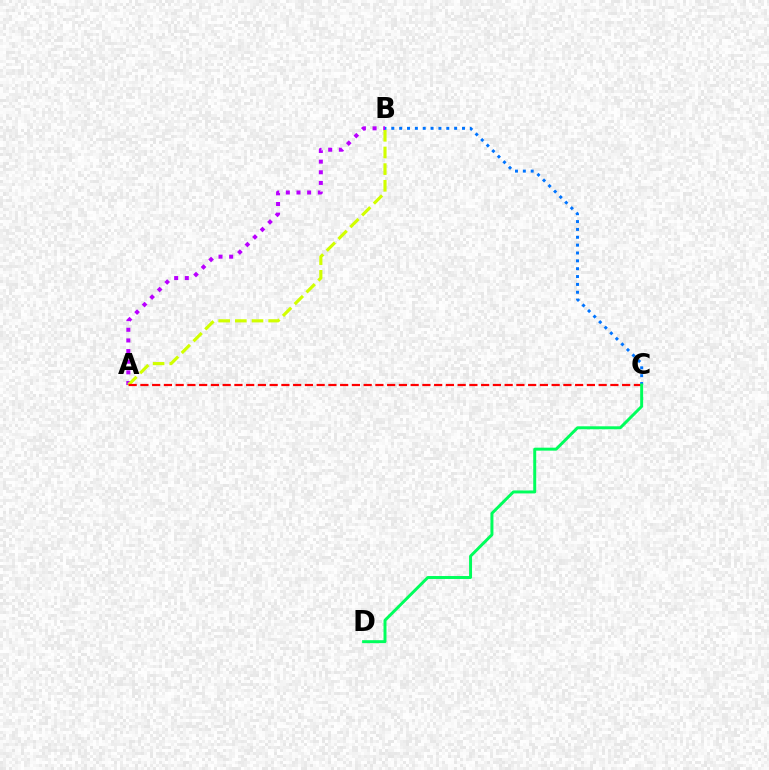{('A', 'B'): [{'color': '#b900ff', 'line_style': 'dotted', 'thickness': 2.89}, {'color': '#d1ff00', 'line_style': 'dashed', 'thickness': 2.26}], ('A', 'C'): [{'color': '#ff0000', 'line_style': 'dashed', 'thickness': 1.6}], ('B', 'C'): [{'color': '#0074ff', 'line_style': 'dotted', 'thickness': 2.13}], ('C', 'D'): [{'color': '#00ff5c', 'line_style': 'solid', 'thickness': 2.13}]}